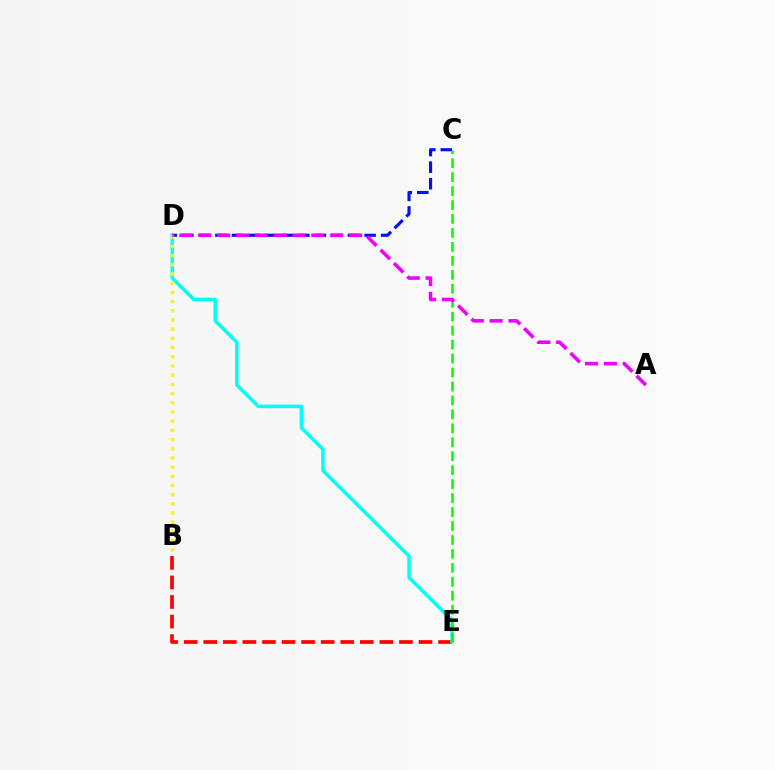{('C', 'D'): [{'color': '#0010ff', 'line_style': 'dashed', 'thickness': 2.25}], ('B', 'E'): [{'color': '#ff0000', 'line_style': 'dashed', 'thickness': 2.66}], ('D', 'E'): [{'color': '#00fff6', 'line_style': 'solid', 'thickness': 2.51}], ('C', 'E'): [{'color': '#08ff00', 'line_style': 'dashed', 'thickness': 1.9}], ('B', 'D'): [{'color': '#fcf500', 'line_style': 'dotted', 'thickness': 2.5}], ('A', 'D'): [{'color': '#ee00ff', 'line_style': 'dashed', 'thickness': 2.56}]}